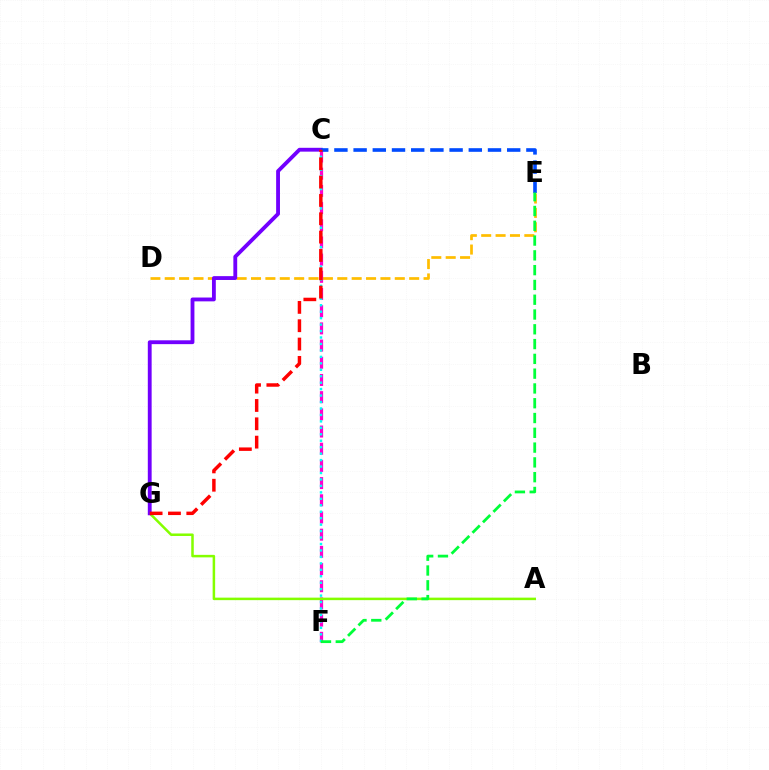{('D', 'E'): [{'color': '#ffbd00', 'line_style': 'dashed', 'thickness': 1.95}], ('C', 'F'): [{'color': '#ff00cf', 'line_style': 'dashed', 'thickness': 2.34}, {'color': '#00fff6', 'line_style': 'dotted', 'thickness': 1.75}], ('A', 'G'): [{'color': '#84ff00', 'line_style': 'solid', 'thickness': 1.81}], ('C', 'G'): [{'color': '#7200ff', 'line_style': 'solid', 'thickness': 2.76}, {'color': '#ff0000', 'line_style': 'dashed', 'thickness': 2.49}], ('C', 'E'): [{'color': '#004bff', 'line_style': 'dashed', 'thickness': 2.61}], ('E', 'F'): [{'color': '#00ff39', 'line_style': 'dashed', 'thickness': 2.01}]}